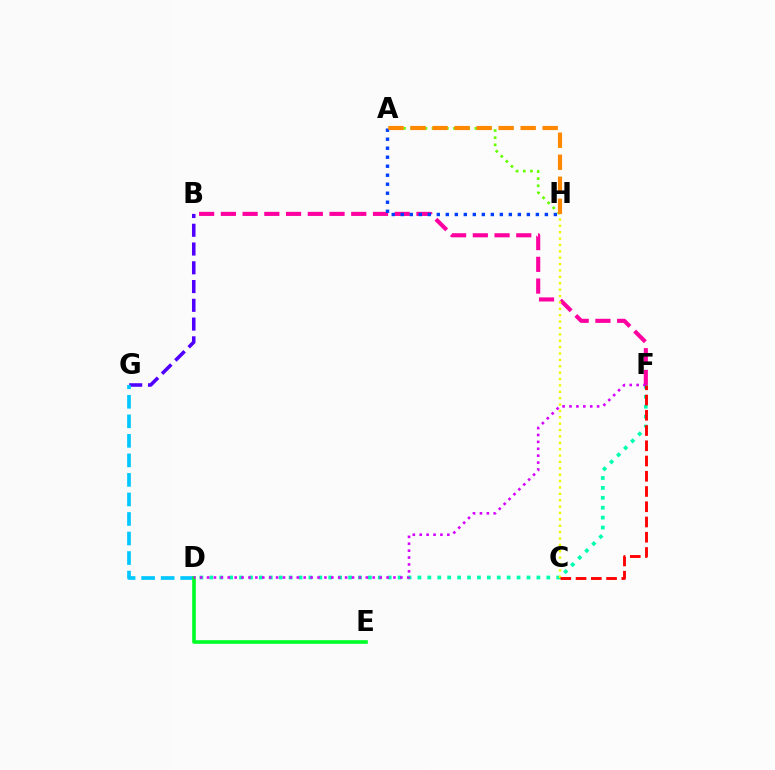{('A', 'H'): [{'color': '#66ff00', 'line_style': 'dotted', 'thickness': 1.94}, {'color': '#003fff', 'line_style': 'dotted', 'thickness': 2.45}, {'color': '#ff8800', 'line_style': 'dashed', 'thickness': 2.99}], ('B', 'F'): [{'color': '#ff00a0', 'line_style': 'dashed', 'thickness': 2.95}], ('B', 'G'): [{'color': '#4f00ff', 'line_style': 'dashed', 'thickness': 2.55}], ('D', 'F'): [{'color': '#00ffaf', 'line_style': 'dotted', 'thickness': 2.69}, {'color': '#d600ff', 'line_style': 'dotted', 'thickness': 1.88}], ('C', 'H'): [{'color': '#eeff00', 'line_style': 'dotted', 'thickness': 1.73}], ('D', 'G'): [{'color': '#00c7ff', 'line_style': 'dashed', 'thickness': 2.65}], ('D', 'E'): [{'color': '#00ff27', 'line_style': 'solid', 'thickness': 2.61}], ('C', 'F'): [{'color': '#ff0000', 'line_style': 'dashed', 'thickness': 2.07}]}